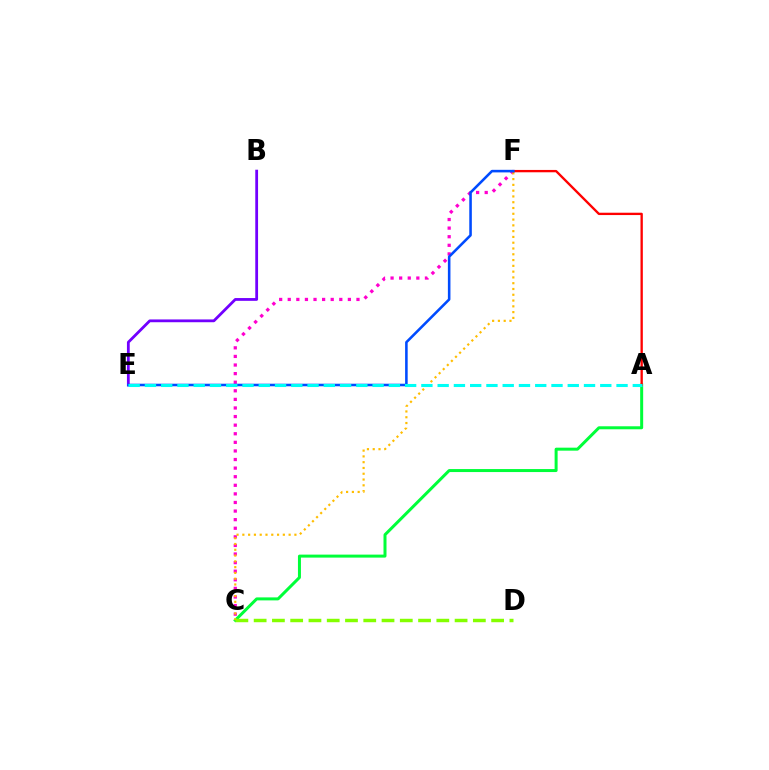{('A', 'C'): [{'color': '#00ff39', 'line_style': 'solid', 'thickness': 2.16}], ('C', 'F'): [{'color': '#ff00cf', 'line_style': 'dotted', 'thickness': 2.33}, {'color': '#ffbd00', 'line_style': 'dotted', 'thickness': 1.57}], ('B', 'E'): [{'color': '#7200ff', 'line_style': 'solid', 'thickness': 2.01}], ('A', 'F'): [{'color': '#ff0000', 'line_style': 'solid', 'thickness': 1.68}], ('E', 'F'): [{'color': '#004bff', 'line_style': 'solid', 'thickness': 1.85}], ('C', 'D'): [{'color': '#84ff00', 'line_style': 'dashed', 'thickness': 2.48}], ('A', 'E'): [{'color': '#00fff6', 'line_style': 'dashed', 'thickness': 2.21}]}